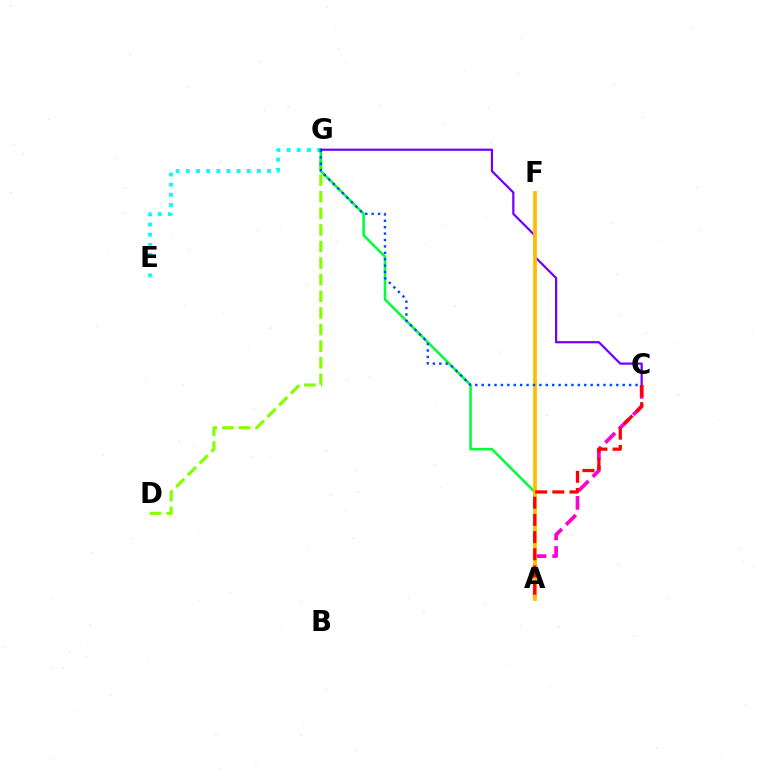{('D', 'G'): [{'color': '#84ff00', 'line_style': 'dashed', 'thickness': 2.26}], ('E', 'G'): [{'color': '#00fff6', 'line_style': 'dotted', 'thickness': 2.76}], ('A', 'G'): [{'color': '#00ff39', 'line_style': 'solid', 'thickness': 1.82}], ('A', 'C'): [{'color': '#ff00cf', 'line_style': 'dashed', 'thickness': 2.67}, {'color': '#ff0000', 'line_style': 'dashed', 'thickness': 2.33}], ('C', 'G'): [{'color': '#7200ff', 'line_style': 'solid', 'thickness': 1.6}, {'color': '#004bff', 'line_style': 'dotted', 'thickness': 1.74}], ('A', 'F'): [{'color': '#ffbd00', 'line_style': 'solid', 'thickness': 2.71}]}